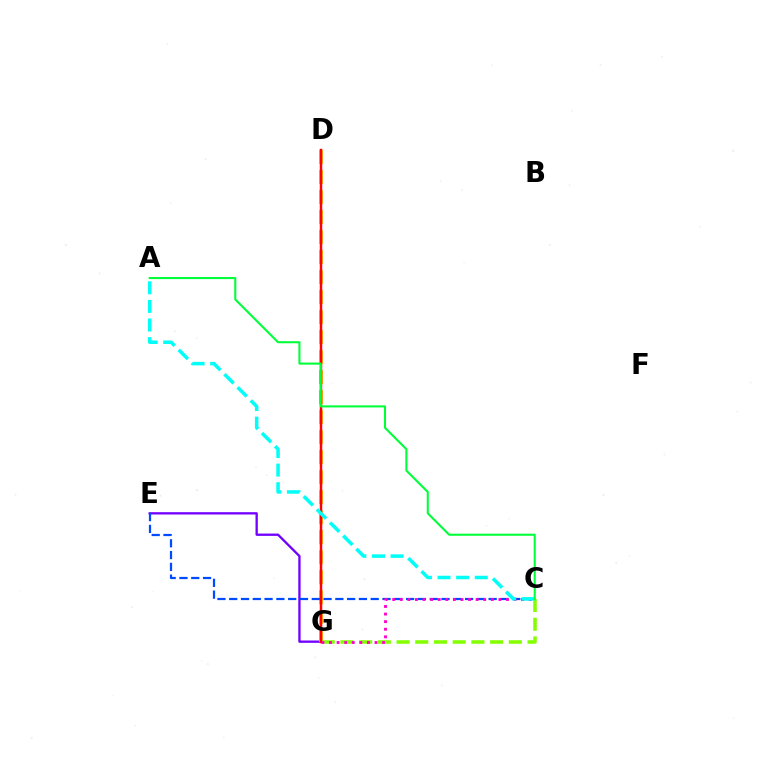{('E', 'G'): [{'color': '#7200ff', 'line_style': 'solid', 'thickness': 1.67}], ('D', 'G'): [{'color': '#ffbd00', 'line_style': 'dashed', 'thickness': 2.72}, {'color': '#ff0000', 'line_style': 'solid', 'thickness': 1.79}], ('C', 'G'): [{'color': '#84ff00', 'line_style': 'dashed', 'thickness': 2.54}, {'color': '#ff00cf', 'line_style': 'dotted', 'thickness': 2.06}], ('C', 'E'): [{'color': '#004bff', 'line_style': 'dashed', 'thickness': 1.6}], ('A', 'C'): [{'color': '#00fff6', 'line_style': 'dashed', 'thickness': 2.53}, {'color': '#00ff39', 'line_style': 'solid', 'thickness': 1.5}]}